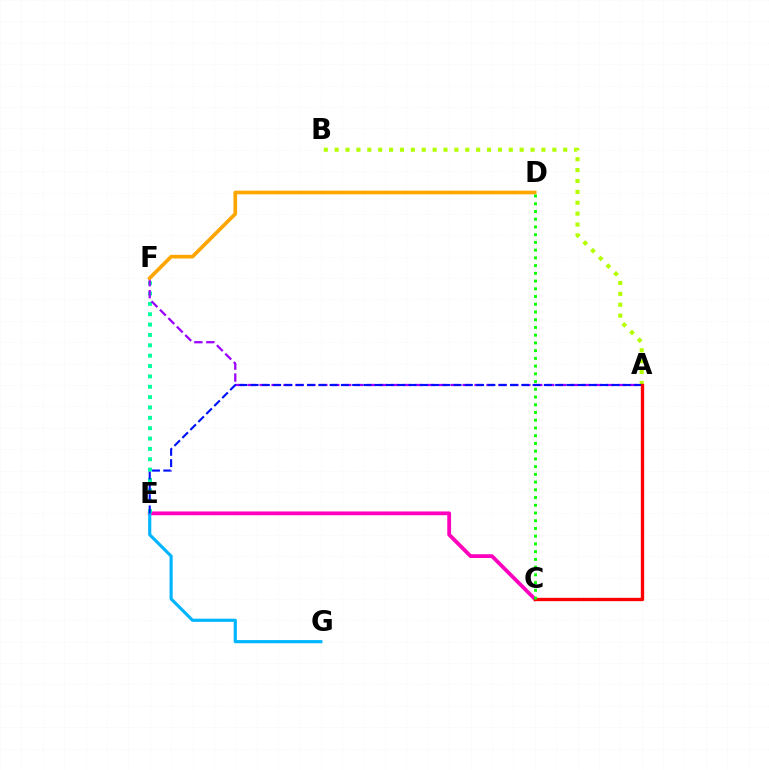{('C', 'E'): [{'color': '#ff00bd', 'line_style': 'solid', 'thickness': 2.72}], ('A', 'B'): [{'color': '#b3ff00', 'line_style': 'dotted', 'thickness': 2.96}], ('E', 'G'): [{'color': '#00b5ff', 'line_style': 'solid', 'thickness': 2.27}], ('E', 'F'): [{'color': '#00ff9d', 'line_style': 'dotted', 'thickness': 2.81}], ('A', 'F'): [{'color': '#9b00ff', 'line_style': 'dashed', 'thickness': 1.62}], ('A', 'E'): [{'color': '#0010ff', 'line_style': 'dashed', 'thickness': 1.53}], ('D', 'F'): [{'color': '#ffa500', 'line_style': 'solid', 'thickness': 2.64}], ('A', 'C'): [{'color': '#ff0000', 'line_style': 'solid', 'thickness': 2.41}], ('C', 'D'): [{'color': '#08ff00', 'line_style': 'dotted', 'thickness': 2.1}]}